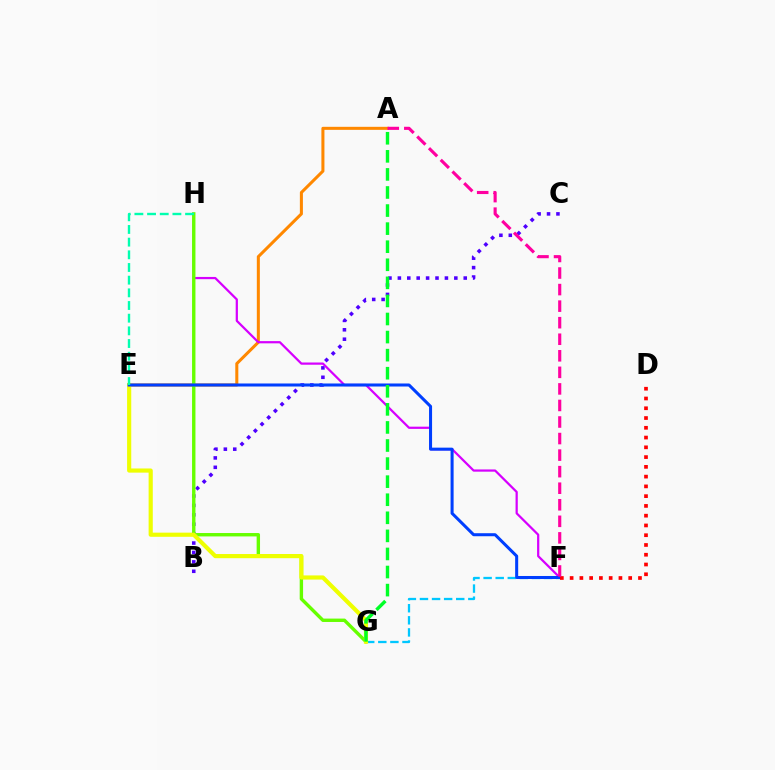{('B', 'C'): [{'color': '#4f00ff', 'line_style': 'dotted', 'thickness': 2.56}], ('A', 'E'): [{'color': '#ff8800', 'line_style': 'solid', 'thickness': 2.19}], ('F', 'G'): [{'color': '#00c7ff', 'line_style': 'dashed', 'thickness': 1.64}], ('F', 'H'): [{'color': '#d600ff', 'line_style': 'solid', 'thickness': 1.61}], ('G', 'H'): [{'color': '#66ff00', 'line_style': 'solid', 'thickness': 2.44}], ('E', 'G'): [{'color': '#eeff00', 'line_style': 'solid', 'thickness': 2.99}], ('E', 'F'): [{'color': '#003fff', 'line_style': 'solid', 'thickness': 2.18}], ('E', 'H'): [{'color': '#00ffaf', 'line_style': 'dashed', 'thickness': 1.72}], ('D', 'F'): [{'color': '#ff0000', 'line_style': 'dotted', 'thickness': 2.65}], ('A', 'G'): [{'color': '#00ff27', 'line_style': 'dashed', 'thickness': 2.46}], ('A', 'F'): [{'color': '#ff00a0', 'line_style': 'dashed', 'thickness': 2.25}]}